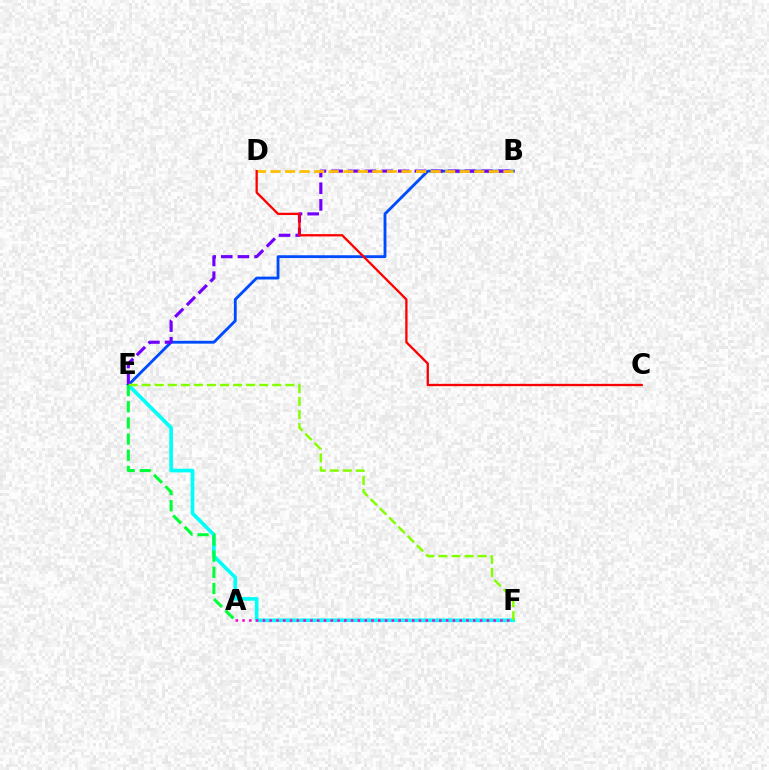{('B', 'E'): [{'color': '#004bff', 'line_style': 'solid', 'thickness': 2.05}, {'color': '#7200ff', 'line_style': 'dashed', 'thickness': 2.26}], ('E', 'F'): [{'color': '#00fff6', 'line_style': 'solid', 'thickness': 2.64}, {'color': '#84ff00', 'line_style': 'dashed', 'thickness': 1.77}], ('A', 'F'): [{'color': '#ff00cf', 'line_style': 'dotted', 'thickness': 1.84}], ('B', 'D'): [{'color': '#ffbd00', 'line_style': 'dashed', 'thickness': 1.98}], ('A', 'E'): [{'color': '#00ff39', 'line_style': 'dashed', 'thickness': 2.19}], ('C', 'D'): [{'color': '#ff0000', 'line_style': 'solid', 'thickness': 1.66}]}